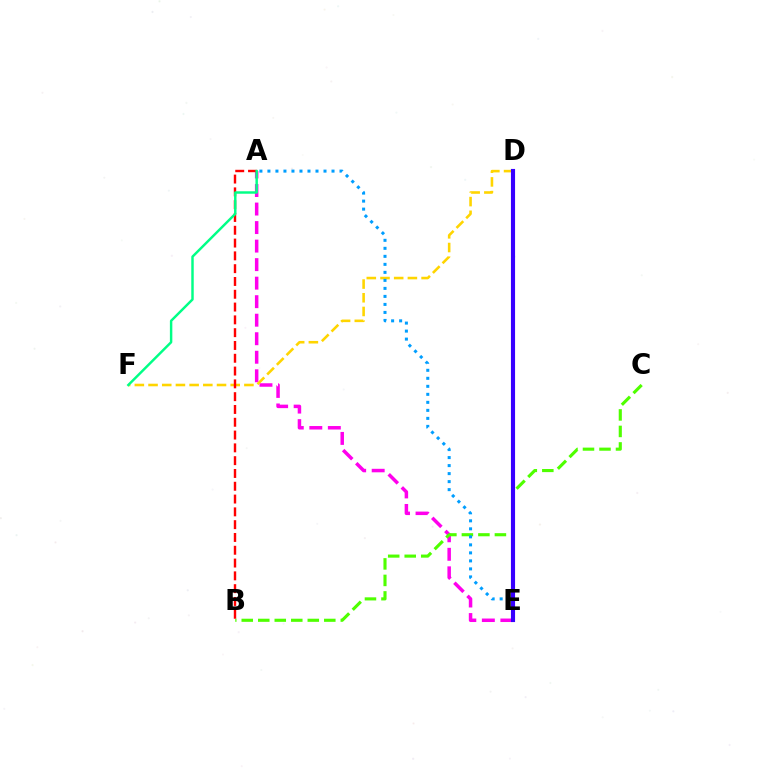{('A', 'E'): [{'color': '#ff00ed', 'line_style': 'dashed', 'thickness': 2.52}, {'color': '#009eff', 'line_style': 'dotted', 'thickness': 2.18}], ('D', 'F'): [{'color': '#ffd500', 'line_style': 'dashed', 'thickness': 1.86}], ('B', 'C'): [{'color': '#4fff00', 'line_style': 'dashed', 'thickness': 2.24}], ('A', 'B'): [{'color': '#ff0000', 'line_style': 'dashed', 'thickness': 1.74}], ('D', 'E'): [{'color': '#3700ff', 'line_style': 'solid', 'thickness': 2.97}], ('A', 'F'): [{'color': '#00ff86', 'line_style': 'solid', 'thickness': 1.76}]}